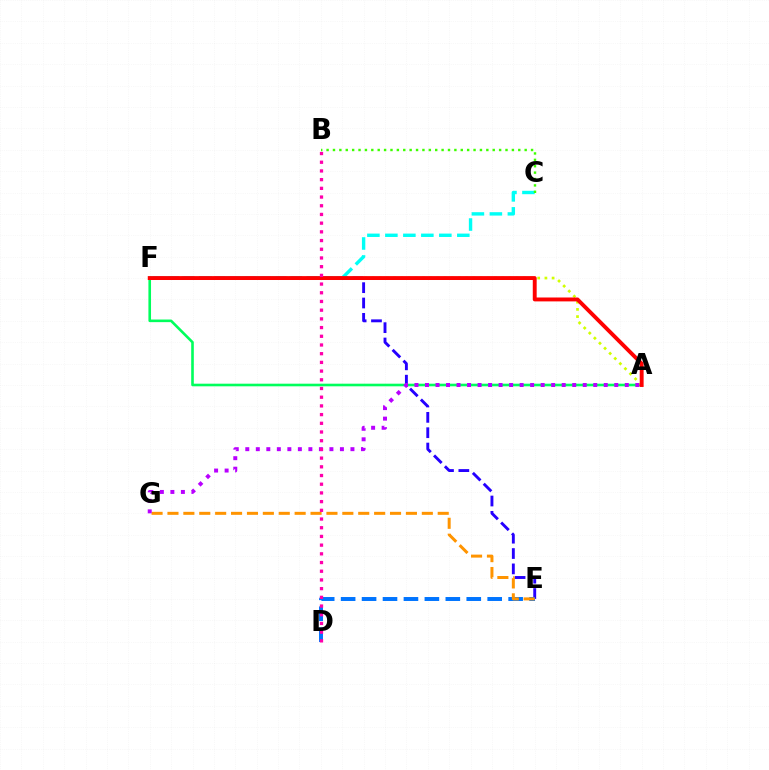{('A', 'F'): [{'color': '#00ff5c', 'line_style': 'solid', 'thickness': 1.88}, {'color': '#d1ff00', 'line_style': 'dotted', 'thickness': 1.96}, {'color': '#ff0000', 'line_style': 'solid', 'thickness': 2.81}], ('E', 'F'): [{'color': '#2500ff', 'line_style': 'dashed', 'thickness': 2.08}], ('D', 'E'): [{'color': '#0074ff', 'line_style': 'dashed', 'thickness': 2.84}], ('E', 'G'): [{'color': '#ff9400', 'line_style': 'dashed', 'thickness': 2.16}], ('C', 'F'): [{'color': '#00fff6', 'line_style': 'dashed', 'thickness': 2.44}], ('A', 'G'): [{'color': '#b900ff', 'line_style': 'dotted', 'thickness': 2.86}], ('B', 'D'): [{'color': '#ff00ac', 'line_style': 'dotted', 'thickness': 2.36}], ('B', 'C'): [{'color': '#3dff00', 'line_style': 'dotted', 'thickness': 1.74}]}